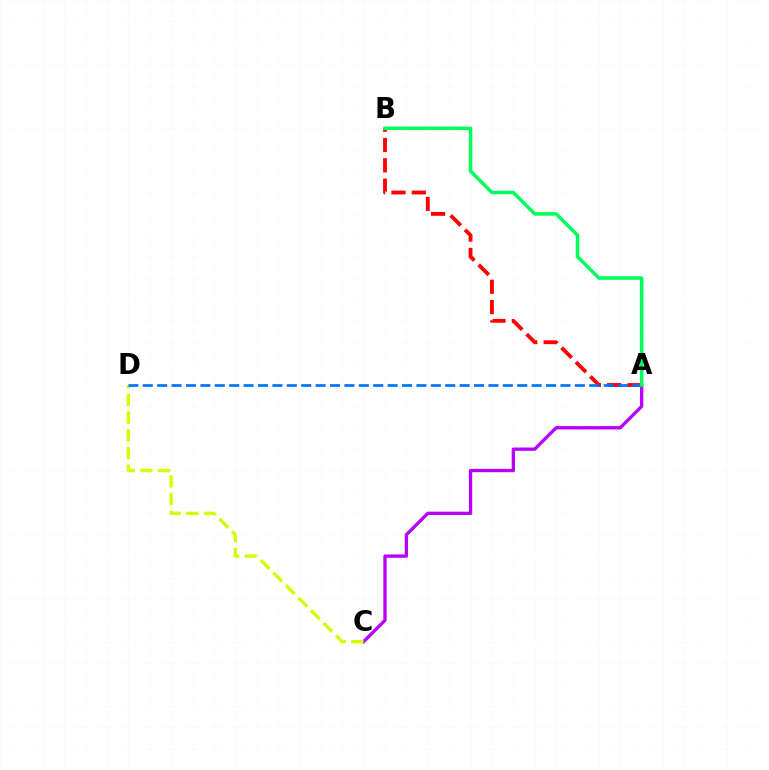{('A', 'B'): [{'color': '#ff0000', 'line_style': 'dashed', 'thickness': 2.76}, {'color': '#00ff5c', 'line_style': 'solid', 'thickness': 2.53}], ('A', 'C'): [{'color': '#b900ff', 'line_style': 'solid', 'thickness': 2.39}], ('C', 'D'): [{'color': '#d1ff00', 'line_style': 'dashed', 'thickness': 2.41}], ('A', 'D'): [{'color': '#0074ff', 'line_style': 'dashed', 'thickness': 1.96}]}